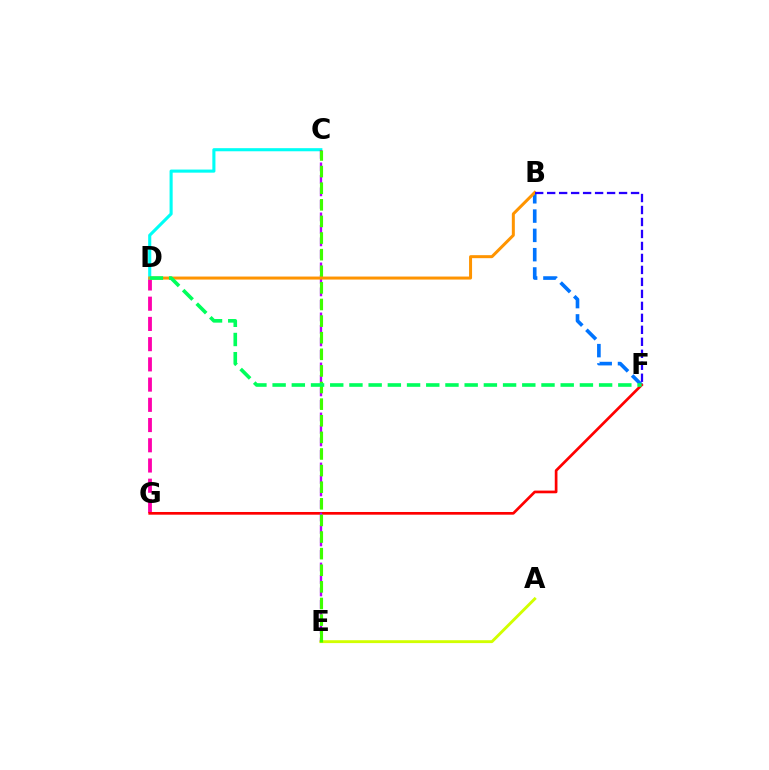{('D', 'G'): [{'color': '#ff00ac', 'line_style': 'dashed', 'thickness': 2.75}], ('B', 'F'): [{'color': '#0074ff', 'line_style': 'dashed', 'thickness': 2.62}, {'color': '#2500ff', 'line_style': 'dashed', 'thickness': 1.63}], ('C', 'D'): [{'color': '#00fff6', 'line_style': 'solid', 'thickness': 2.23}], ('F', 'G'): [{'color': '#ff0000', 'line_style': 'solid', 'thickness': 1.94}], ('A', 'E'): [{'color': '#d1ff00', 'line_style': 'solid', 'thickness': 2.07}], ('C', 'E'): [{'color': '#b900ff', 'line_style': 'dashed', 'thickness': 1.7}, {'color': '#3dff00', 'line_style': 'dashed', 'thickness': 2.26}], ('B', 'D'): [{'color': '#ff9400', 'line_style': 'solid', 'thickness': 2.16}], ('D', 'F'): [{'color': '#00ff5c', 'line_style': 'dashed', 'thickness': 2.61}]}